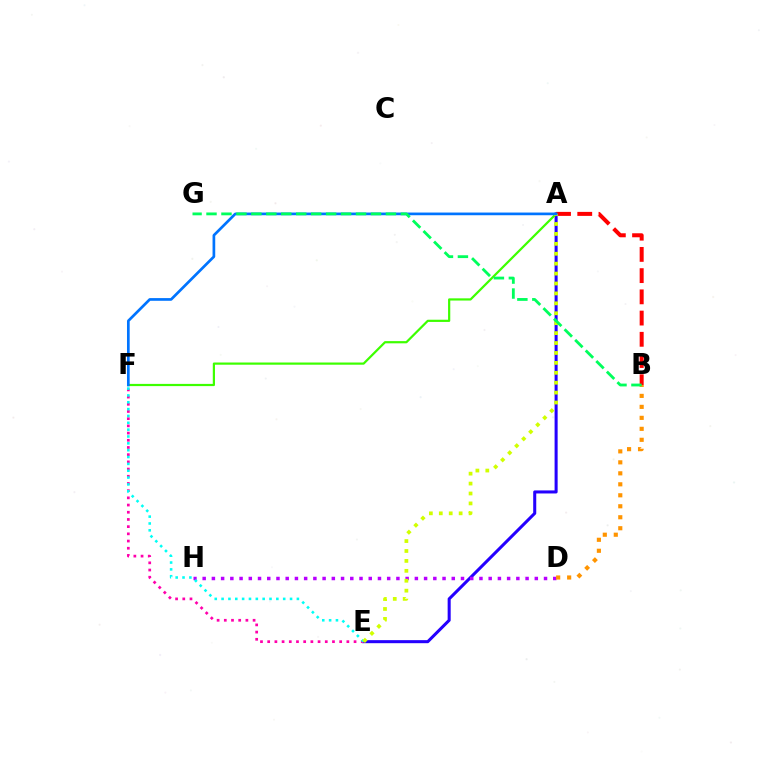{('A', 'E'): [{'color': '#2500ff', 'line_style': 'solid', 'thickness': 2.19}, {'color': '#d1ff00', 'line_style': 'dotted', 'thickness': 2.7}], ('D', 'H'): [{'color': '#b900ff', 'line_style': 'dotted', 'thickness': 2.51}], ('E', 'F'): [{'color': '#ff00ac', 'line_style': 'dotted', 'thickness': 1.96}, {'color': '#00fff6', 'line_style': 'dotted', 'thickness': 1.86}], ('A', 'F'): [{'color': '#3dff00', 'line_style': 'solid', 'thickness': 1.59}, {'color': '#0074ff', 'line_style': 'solid', 'thickness': 1.94}], ('B', 'D'): [{'color': '#ff9400', 'line_style': 'dotted', 'thickness': 2.98}], ('A', 'B'): [{'color': '#ff0000', 'line_style': 'dashed', 'thickness': 2.88}], ('B', 'G'): [{'color': '#00ff5c', 'line_style': 'dashed', 'thickness': 2.03}]}